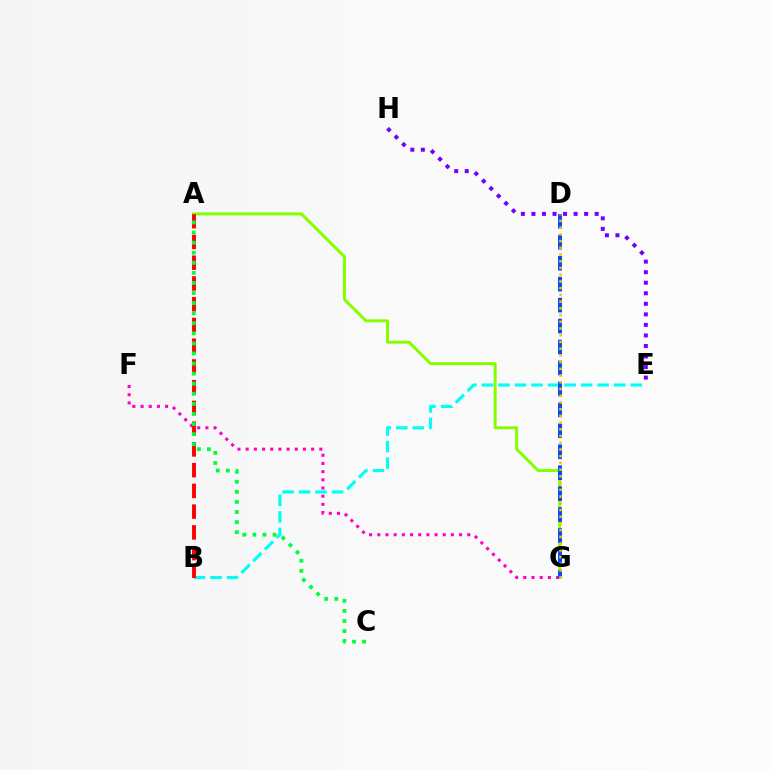{('A', 'G'): [{'color': '#84ff00', 'line_style': 'solid', 'thickness': 2.14}], ('B', 'E'): [{'color': '#00fff6', 'line_style': 'dashed', 'thickness': 2.25}], ('F', 'G'): [{'color': '#ff00cf', 'line_style': 'dotted', 'thickness': 2.22}], ('D', 'G'): [{'color': '#004bff', 'line_style': 'dashed', 'thickness': 2.85}, {'color': '#ffbd00', 'line_style': 'dotted', 'thickness': 1.83}], ('A', 'B'): [{'color': '#ff0000', 'line_style': 'dashed', 'thickness': 2.82}], ('E', 'H'): [{'color': '#7200ff', 'line_style': 'dotted', 'thickness': 2.86}], ('A', 'C'): [{'color': '#00ff39', 'line_style': 'dotted', 'thickness': 2.74}]}